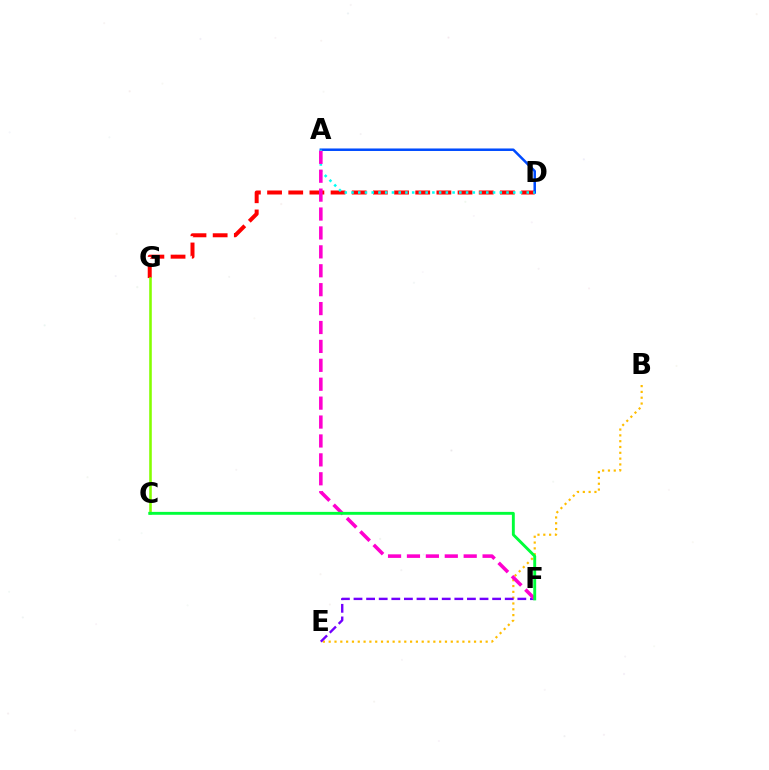{('D', 'G'): [{'color': '#ff0000', 'line_style': 'dashed', 'thickness': 2.88}], ('C', 'G'): [{'color': '#84ff00', 'line_style': 'solid', 'thickness': 1.85}], ('B', 'E'): [{'color': '#ffbd00', 'line_style': 'dotted', 'thickness': 1.58}], ('A', 'D'): [{'color': '#004bff', 'line_style': 'solid', 'thickness': 1.81}, {'color': '#00fff6', 'line_style': 'dotted', 'thickness': 1.83}], ('E', 'F'): [{'color': '#7200ff', 'line_style': 'dashed', 'thickness': 1.71}], ('A', 'F'): [{'color': '#ff00cf', 'line_style': 'dashed', 'thickness': 2.57}], ('C', 'F'): [{'color': '#00ff39', 'line_style': 'solid', 'thickness': 2.09}]}